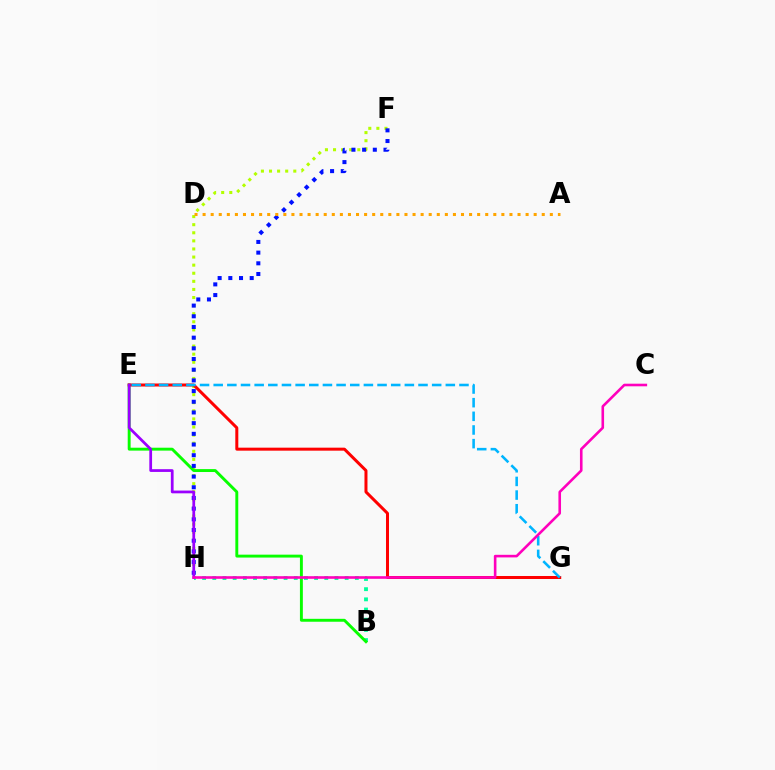{('B', 'H'): [{'color': '#00ff9d', 'line_style': 'dotted', 'thickness': 2.77}], ('F', 'H'): [{'color': '#b3ff00', 'line_style': 'dotted', 'thickness': 2.2}, {'color': '#0010ff', 'line_style': 'dotted', 'thickness': 2.9}], ('B', 'E'): [{'color': '#08ff00', 'line_style': 'solid', 'thickness': 2.1}], ('E', 'G'): [{'color': '#ff0000', 'line_style': 'solid', 'thickness': 2.16}, {'color': '#00b5ff', 'line_style': 'dashed', 'thickness': 1.85}], ('E', 'H'): [{'color': '#9b00ff', 'line_style': 'solid', 'thickness': 1.98}], ('A', 'D'): [{'color': '#ffa500', 'line_style': 'dotted', 'thickness': 2.19}], ('C', 'H'): [{'color': '#ff00bd', 'line_style': 'solid', 'thickness': 1.87}]}